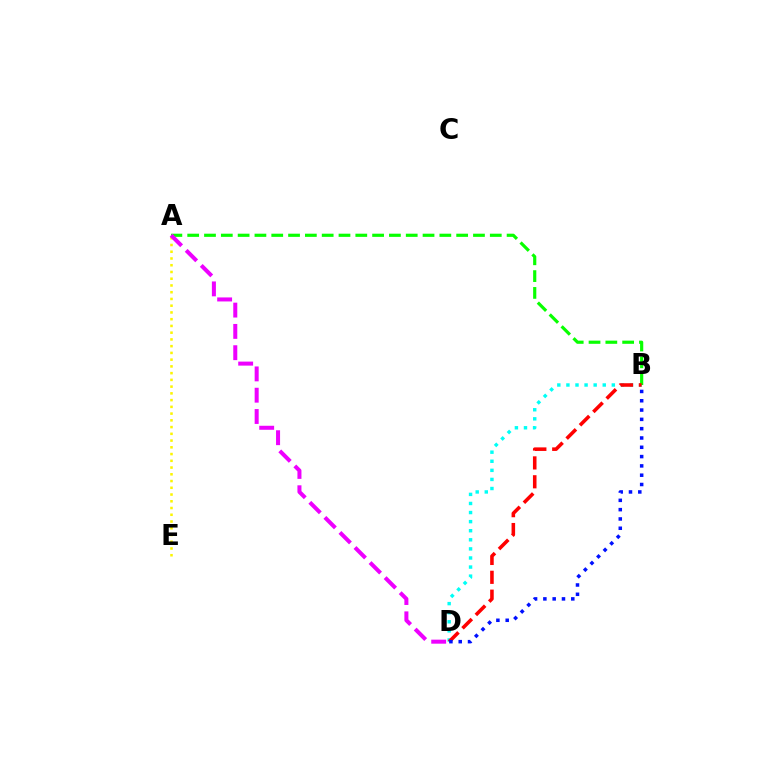{('B', 'D'): [{'color': '#00fff6', 'line_style': 'dotted', 'thickness': 2.47}, {'color': '#ff0000', 'line_style': 'dashed', 'thickness': 2.56}, {'color': '#0010ff', 'line_style': 'dotted', 'thickness': 2.53}], ('A', 'B'): [{'color': '#08ff00', 'line_style': 'dashed', 'thickness': 2.28}], ('A', 'E'): [{'color': '#fcf500', 'line_style': 'dotted', 'thickness': 1.83}], ('A', 'D'): [{'color': '#ee00ff', 'line_style': 'dashed', 'thickness': 2.89}]}